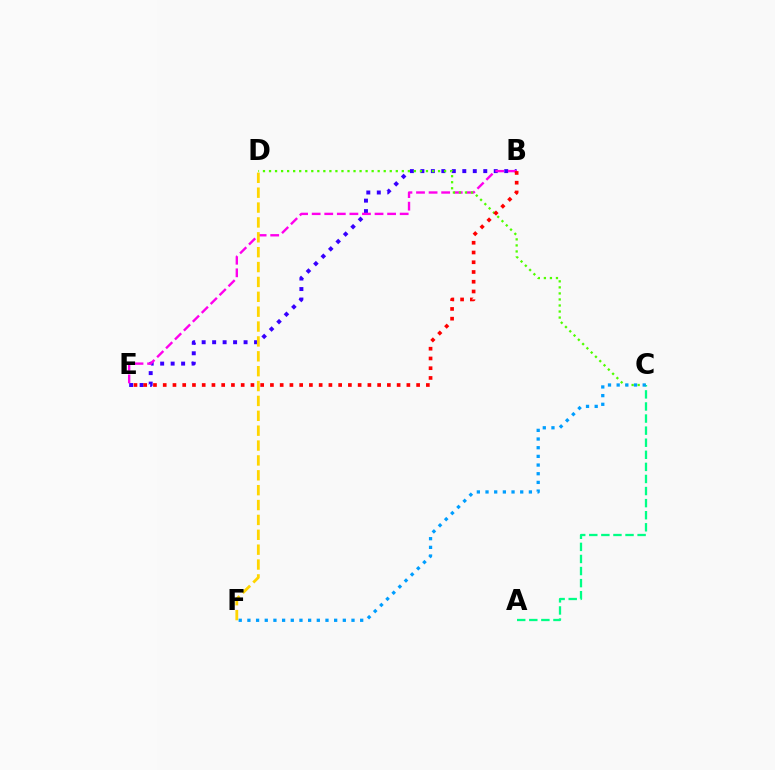{('A', 'C'): [{'color': '#00ff86', 'line_style': 'dashed', 'thickness': 1.64}], ('B', 'E'): [{'color': '#3700ff', 'line_style': 'dotted', 'thickness': 2.85}, {'color': '#ff00ed', 'line_style': 'dashed', 'thickness': 1.71}, {'color': '#ff0000', 'line_style': 'dotted', 'thickness': 2.65}], ('C', 'D'): [{'color': '#4fff00', 'line_style': 'dotted', 'thickness': 1.64}], ('D', 'F'): [{'color': '#ffd500', 'line_style': 'dashed', 'thickness': 2.02}], ('C', 'F'): [{'color': '#009eff', 'line_style': 'dotted', 'thickness': 2.36}]}